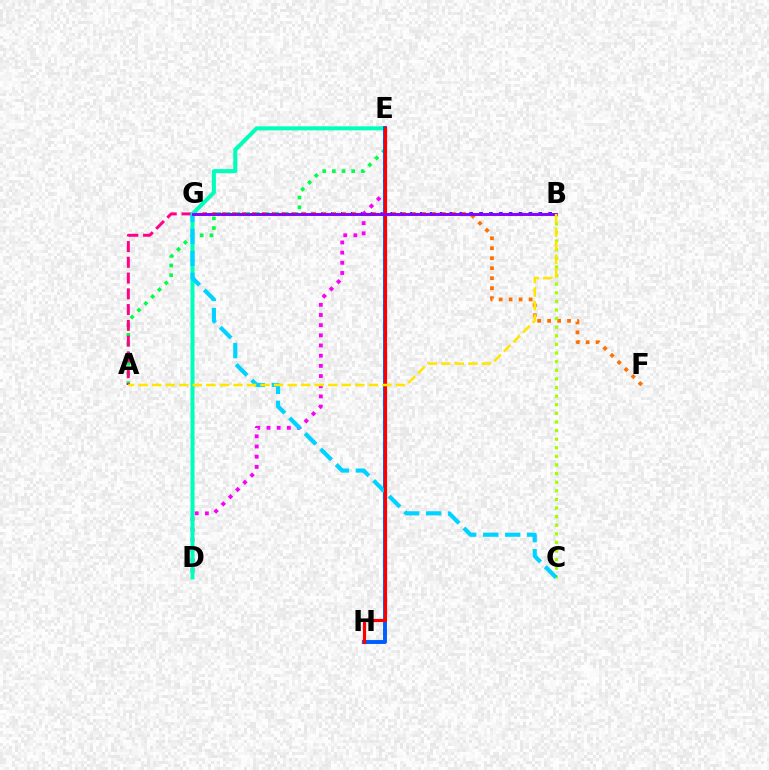{('A', 'E'): [{'color': '#00ff45', 'line_style': 'dotted', 'thickness': 2.63}], ('B', 'G'): [{'color': '#1900ff', 'line_style': 'dotted', 'thickness': 2.68}, {'color': '#31ff00', 'line_style': 'dashed', 'thickness': 2.08}, {'color': '#8a00ff', 'line_style': 'solid', 'thickness': 2.09}], ('A', 'G'): [{'color': '#ff0088', 'line_style': 'dashed', 'thickness': 2.14}], ('F', 'G'): [{'color': '#ff7000', 'line_style': 'dotted', 'thickness': 2.71}], ('D', 'E'): [{'color': '#fa00f9', 'line_style': 'dotted', 'thickness': 2.76}, {'color': '#00ffbb', 'line_style': 'solid', 'thickness': 2.9}], ('B', 'C'): [{'color': '#a2ff00', 'line_style': 'dotted', 'thickness': 2.34}], ('E', 'H'): [{'color': '#005dff', 'line_style': 'solid', 'thickness': 2.81}, {'color': '#ff0000', 'line_style': 'solid', 'thickness': 2.29}], ('C', 'G'): [{'color': '#00d3ff', 'line_style': 'dashed', 'thickness': 2.99}], ('A', 'B'): [{'color': '#ffe600', 'line_style': 'dashed', 'thickness': 1.84}]}